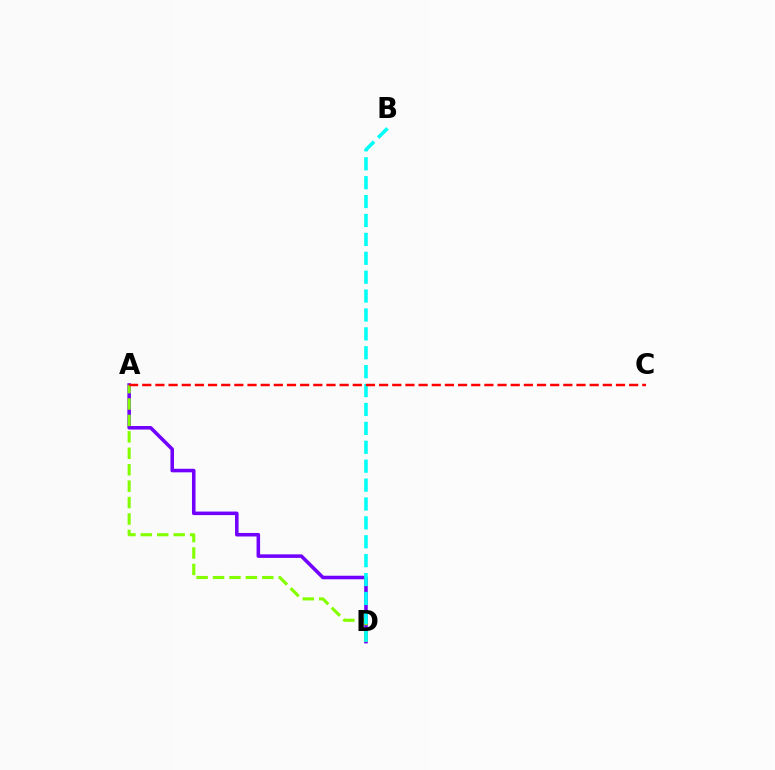{('A', 'D'): [{'color': '#7200ff', 'line_style': 'solid', 'thickness': 2.55}, {'color': '#84ff00', 'line_style': 'dashed', 'thickness': 2.23}], ('B', 'D'): [{'color': '#00fff6', 'line_style': 'dashed', 'thickness': 2.57}], ('A', 'C'): [{'color': '#ff0000', 'line_style': 'dashed', 'thickness': 1.79}]}